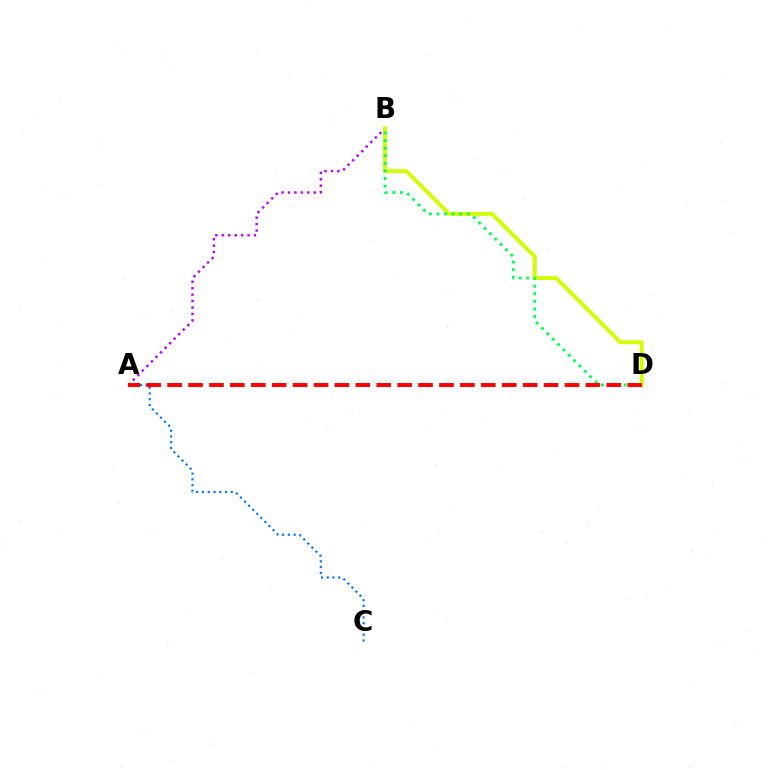{('A', 'C'): [{'color': '#0074ff', 'line_style': 'dotted', 'thickness': 1.56}], ('A', 'B'): [{'color': '#b900ff', 'line_style': 'dotted', 'thickness': 1.75}], ('B', 'D'): [{'color': '#d1ff00', 'line_style': 'solid', 'thickness': 2.82}, {'color': '#00ff5c', 'line_style': 'dotted', 'thickness': 2.06}], ('A', 'D'): [{'color': '#ff0000', 'line_style': 'dashed', 'thickness': 2.84}]}